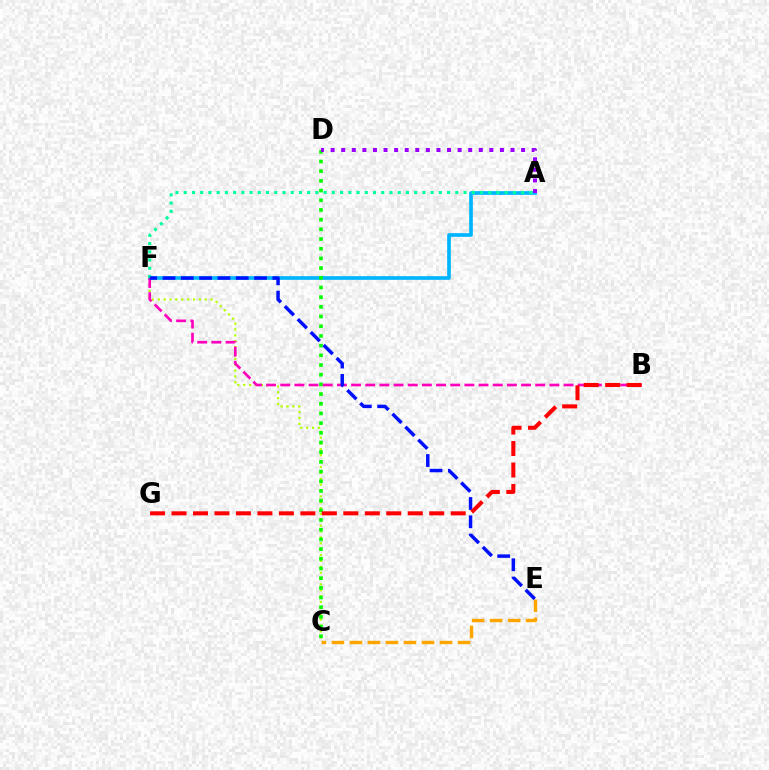{('C', 'F'): [{'color': '#b3ff00', 'line_style': 'dotted', 'thickness': 1.6}], ('A', 'F'): [{'color': '#00b5ff', 'line_style': 'solid', 'thickness': 2.65}, {'color': '#00ff9d', 'line_style': 'dotted', 'thickness': 2.24}], ('C', 'E'): [{'color': '#ffa500', 'line_style': 'dashed', 'thickness': 2.45}], ('C', 'D'): [{'color': '#08ff00', 'line_style': 'dotted', 'thickness': 2.63}], ('B', 'F'): [{'color': '#ff00bd', 'line_style': 'dashed', 'thickness': 1.92}], ('A', 'D'): [{'color': '#9b00ff', 'line_style': 'dotted', 'thickness': 2.87}], ('E', 'F'): [{'color': '#0010ff', 'line_style': 'dashed', 'thickness': 2.49}], ('B', 'G'): [{'color': '#ff0000', 'line_style': 'dashed', 'thickness': 2.92}]}